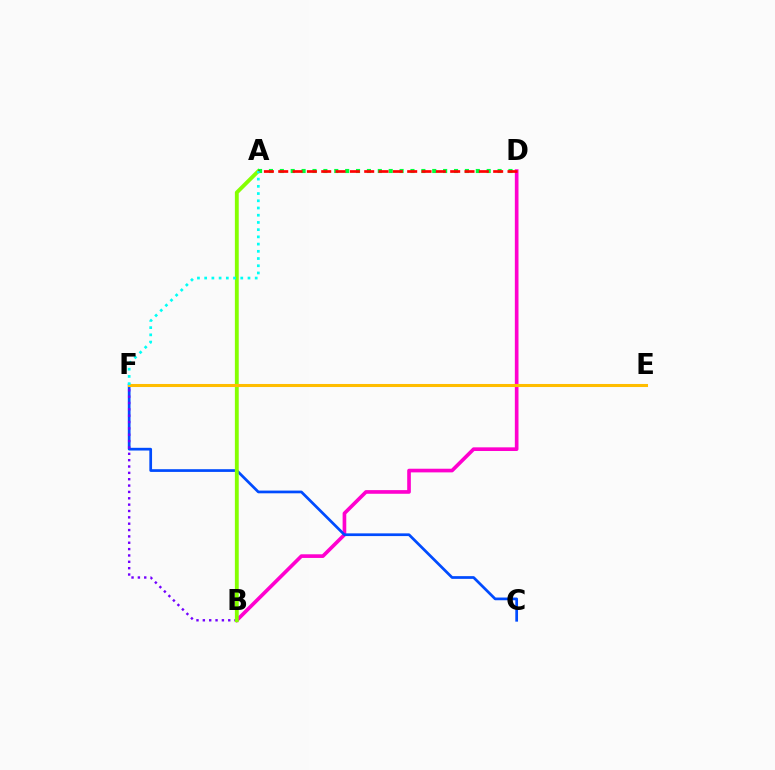{('B', 'D'): [{'color': '#ff00cf', 'line_style': 'solid', 'thickness': 2.63}], ('C', 'F'): [{'color': '#004bff', 'line_style': 'solid', 'thickness': 1.96}], ('B', 'F'): [{'color': '#7200ff', 'line_style': 'dotted', 'thickness': 1.73}], ('A', 'B'): [{'color': '#84ff00', 'line_style': 'solid', 'thickness': 2.77}], ('E', 'F'): [{'color': '#ffbd00', 'line_style': 'solid', 'thickness': 2.2}], ('A', 'D'): [{'color': '#00ff39', 'line_style': 'dotted', 'thickness': 2.96}, {'color': '#ff0000', 'line_style': 'dashed', 'thickness': 1.95}], ('A', 'F'): [{'color': '#00fff6', 'line_style': 'dotted', 'thickness': 1.96}]}